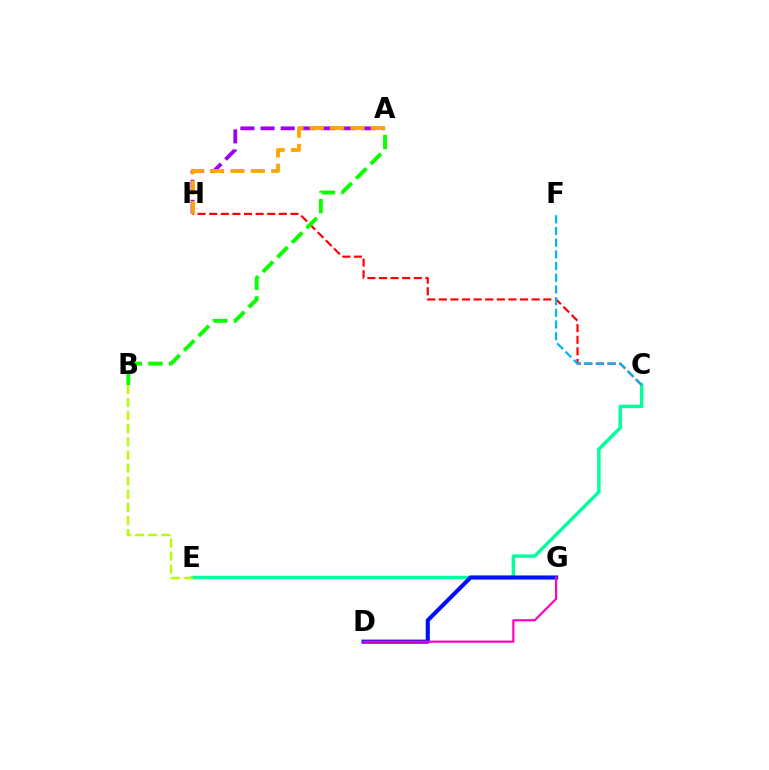{('C', 'E'): [{'color': '#00ff9d', 'line_style': 'solid', 'thickness': 2.48}], ('D', 'G'): [{'color': '#0010ff', 'line_style': 'solid', 'thickness': 2.95}, {'color': '#ff00bd', 'line_style': 'solid', 'thickness': 1.56}], ('B', 'E'): [{'color': '#b3ff00', 'line_style': 'dashed', 'thickness': 1.78}], ('C', 'H'): [{'color': '#ff0000', 'line_style': 'dashed', 'thickness': 1.58}], ('A', 'H'): [{'color': '#9b00ff', 'line_style': 'dashed', 'thickness': 2.74}, {'color': '#ffa500', 'line_style': 'dashed', 'thickness': 2.77}], ('C', 'F'): [{'color': '#00b5ff', 'line_style': 'dashed', 'thickness': 1.59}], ('A', 'B'): [{'color': '#08ff00', 'line_style': 'dashed', 'thickness': 2.8}]}